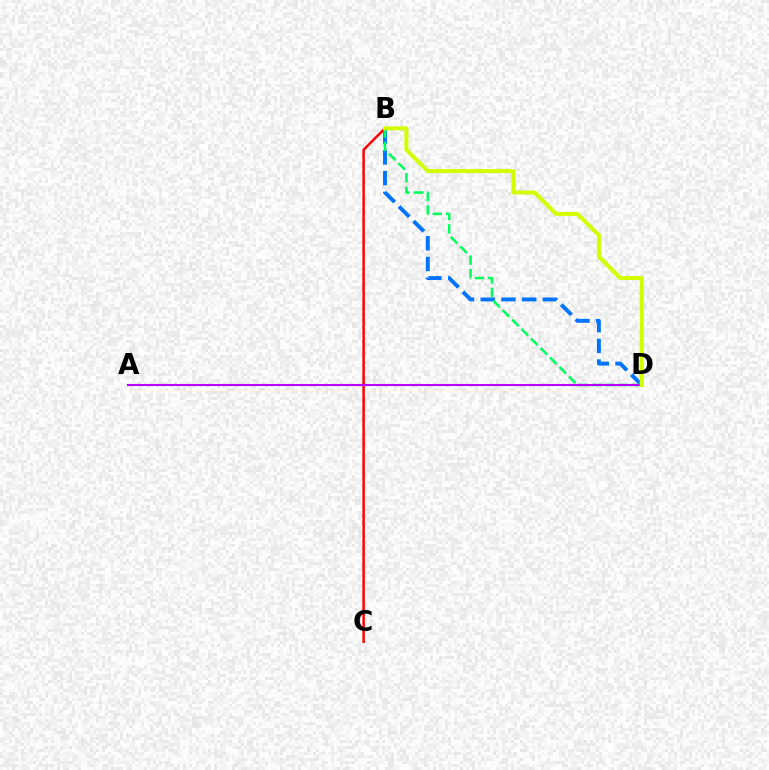{('B', 'D'): [{'color': '#0074ff', 'line_style': 'dashed', 'thickness': 2.81}, {'color': '#00ff5c', 'line_style': 'dashed', 'thickness': 1.82}, {'color': '#d1ff00', 'line_style': 'solid', 'thickness': 2.88}], ('B', 'C'): [{'color': '#ff0000', 'line_style': 'solid', 'thickness': 1.77}], ('A', 'D'): [{'color': '#b900ff', 'line_style': 'solid', 'thickness': 1.5}]}